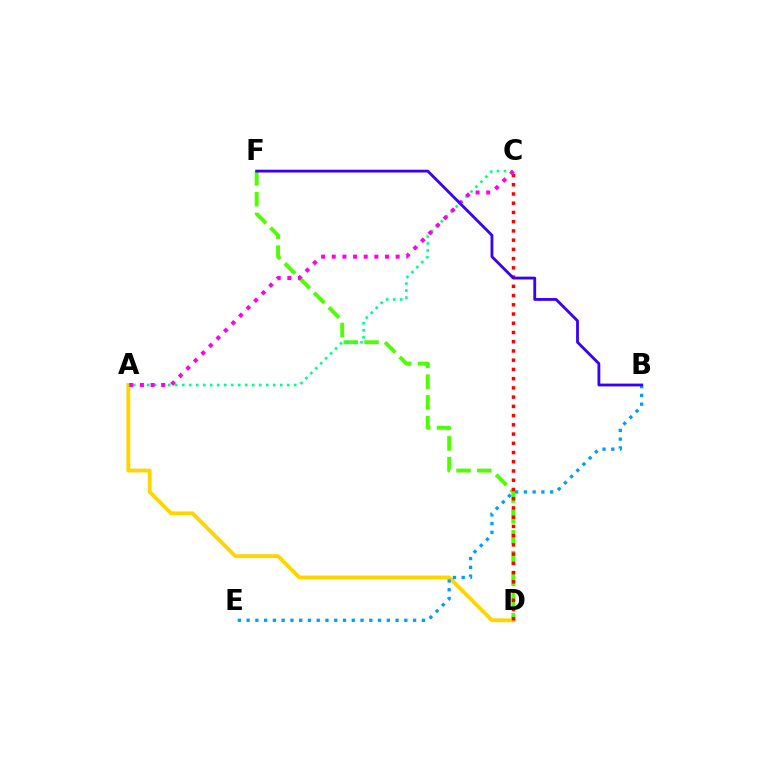{('D', 'F'): [{'color': '#4fff00', 'line_style': 'dashed', 'thickness': 2.82}], ('A', 'D'): [{'color': '#ffd500', 'line_style': 'solid', 'thickness': 2.77}], ('C', 'D'): [{'color': '#ff0000', 'line_style': 'dotted', 'thickness': 2.51}], ('A', 'C'): [{'color': '#00ff86', 'line_style': 'dotted', 'thickness': 1.9}, {'color': '#ff00ed', 'line_style': 'dotted', 'thickness': 2.89}], ('B', 'E'): [{'color': '#009eff', 'line_style': 'dotted', 'thickness': 2.38}], ('B', 'F'): [{'color': '#3700ff', 'line_style': 'solid', 'thickness': 2.03}]}